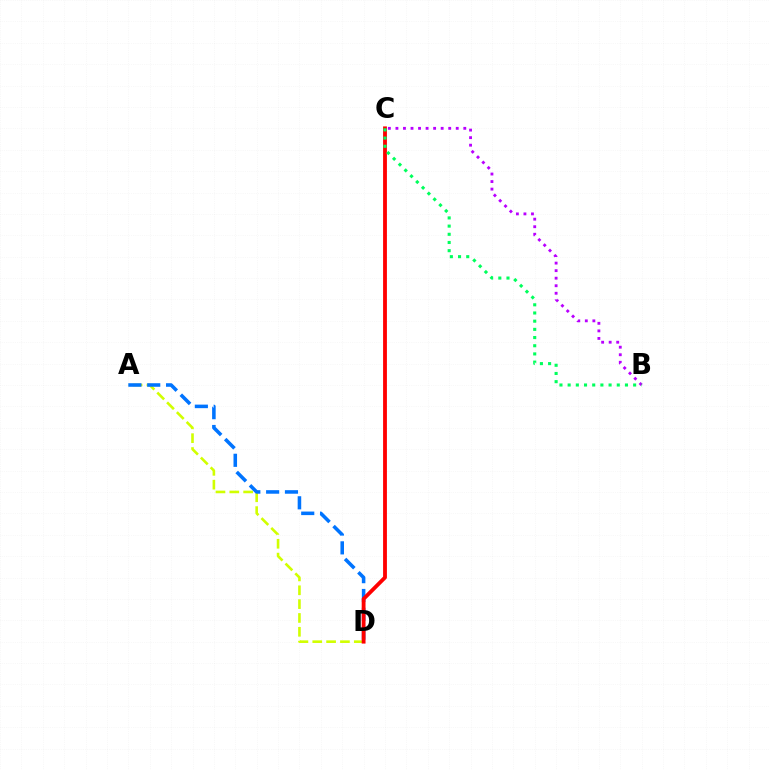{('A', 'D'): [{'color': '#d1ff00', 'line_style': 'dashed', 'thickness': 1.88}, {'color': '#0074ff', 'line_style': 'dashed', 'thickness': 2.56}], ('C', 'D'): [{'color': '#ff0000', 'line_style': 'solid', 'thickness': 2.75}], ('B', 'C'): [{'color': '#b900ff', 'line_style': 'dotted', 'thickness': 2.05}, {'color': '#00ff5c', 'line_style': 'dotted', 'thickness': 2.22}]}